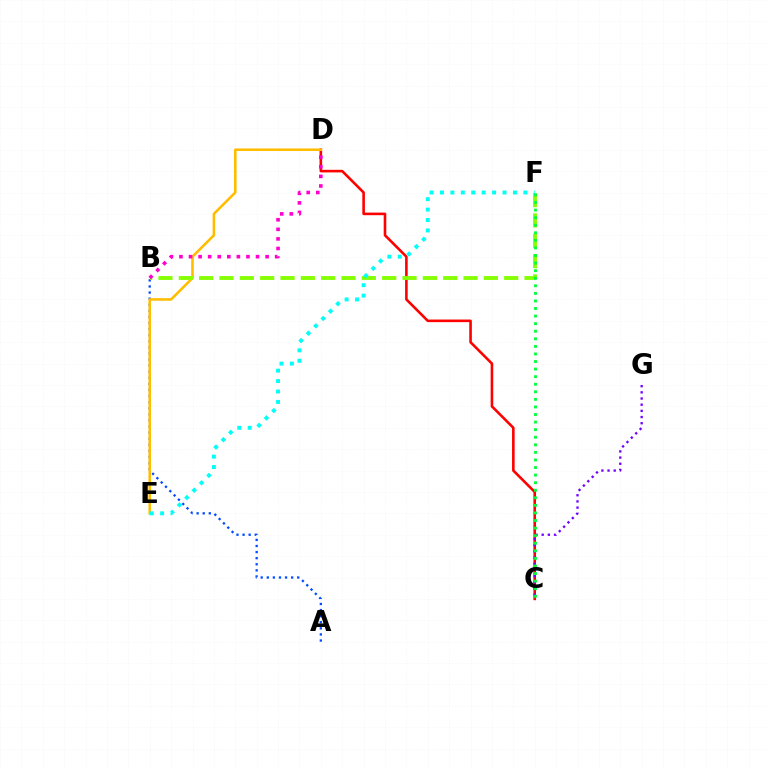{('A', 'B'): [{'color': '#004bff', 'line_style': 'dotted', 'thickness': 1.65}], ('C', 'D'): [{'color': '#ff0000', 'line_style': 'solid', 'thickness': 1.87}], ('C', 'G'): [{'color': '#7200ff', 'line_style': 'dotted', 'thickness': 1.68}], ('D', 'E'): [{'color': '#ffbd00', 'line_style': 'solid', 'thickness': 1.85}], ('B', 'F'): [{'color': '#84ff00', 'line_style': 'dashed', 'thickness': 2.76}], ('B', 'D'): [{'color': '#ff00cf', 'line_style': 'dotted', 'thickness': 2.6}], ('C', 'F'): [{'color': '#00ff39', 'line_style': 'dotted', 'thickness': 2.06}], ('E', 'F'): [{'color': '#00fff6', 'line_style': 'dotted', 'thickness': 2.83}]}